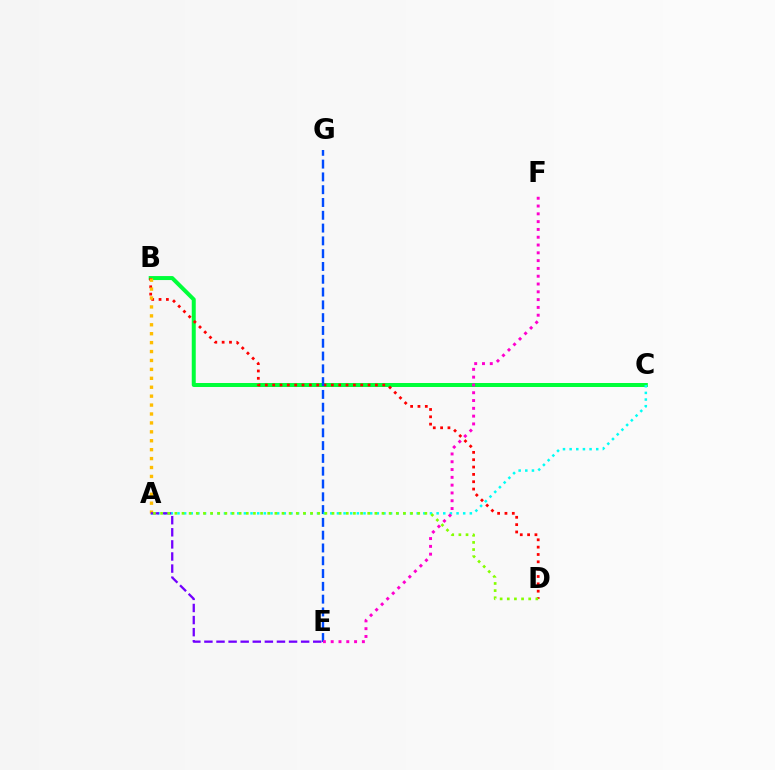{('B', 'C'): [{'color': '#00ff39', 'line_style': 'solid', 'thickness': 2.87}], ('B', 'D'): [{'color': '#ff0000', 'line_style': 'dotted', 'thickness': 1.99}], ('E', 'G'): [{'color': '#004bff', 'line_style': 'dashed', 'thickness': 1.74}], ('A', 'C'): [{'color': '#00fff6', 'line_style': 'dotted', 'thickness': 1.81}], ('A', 'B'): [{'color': '#ffbd00', 'line_style': 'dotted', 'thickness': 2.42}], ('A', 'E'): [{'color': '#7200ff', 'line_style': 'dashed', 'thickness': 1.64}], ('A', 'D'): [{'color': '#84ff00', 'line_style': 'dotted', 'thickness': 1.94}], ('E', 'F'): [{'color': '#ff00cf', 'line_style': 'dotted', 'thickness': 2.12}]}